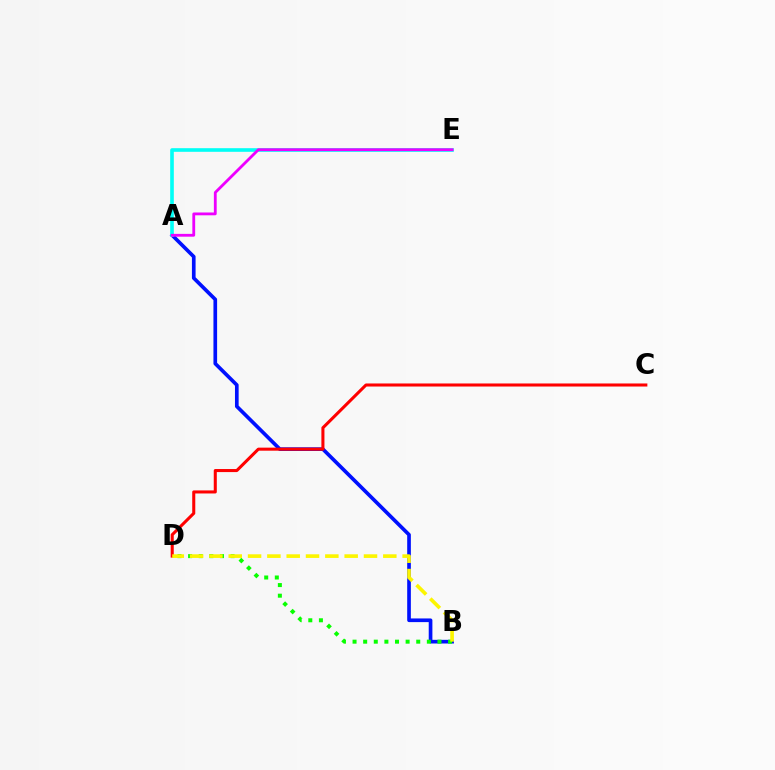{('A', 'B'): [{'color': '#0010ff', 'line_style': 'solid', 'thickness': 2.64}], ('A', 'E'): [{'color': '#00fff6', 'line_style': 'solid', 'thickness': 2.61}, {'color': '#ee00ff', 'line_style': 'solid', 'thickness': 2.02}], ('C', 'D'): [{'color': '#ff0000', 'line_style': 'solid', 'thickness': 2.2}], ('B', 'D'): [{'color': '#08ff00', 'line_style': 'dotted', 'thickness': 2.88}, {'color': '#fcf500', 'line_style': 'dashed', 'thickness': 2.62}]}